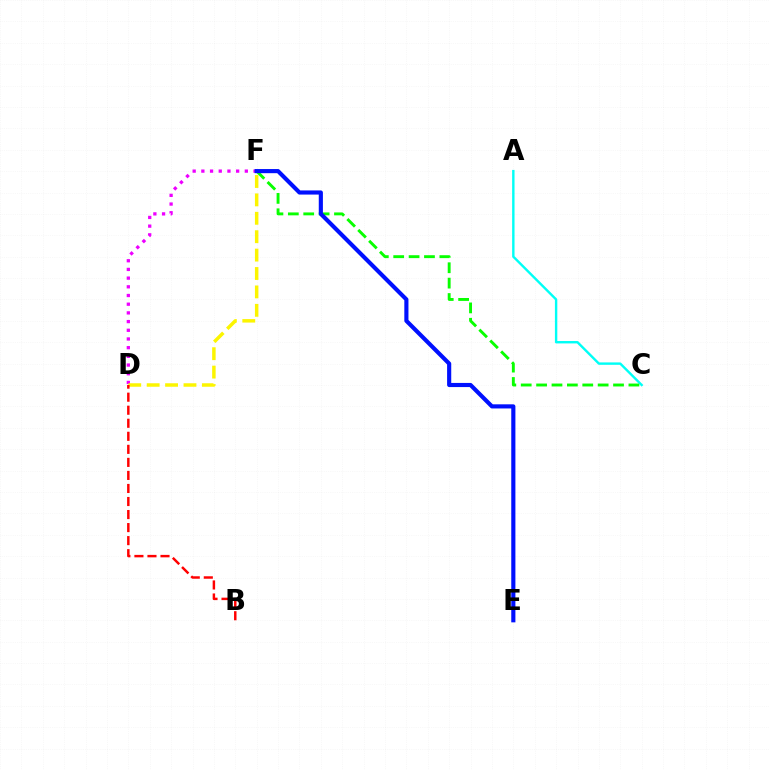{('A', 'C'): [{'color': '#00fff6', 'line_style': 'solid', 'thickness': 1.73}], ('D', 'F'): [{'color': '#ee00ff', 'line_style': 'dotted', 'thickness': 2.36}, {'color': '#fcf500', 'line_style': 'dashed', 'thickness': 2.5}], ('C', 'F'): [{'color': '#08ff00', 'line_style': 'dashed', 'thickness': 2.09}], ('E', 'F'): [{'color': '#0010ff', 'line_style': 'solid', 'thickness': 2.98}], ('B', 'D'): [{'color': '#ff0000', 'line_style': 'dashed', 'thickness': 1.77}]}